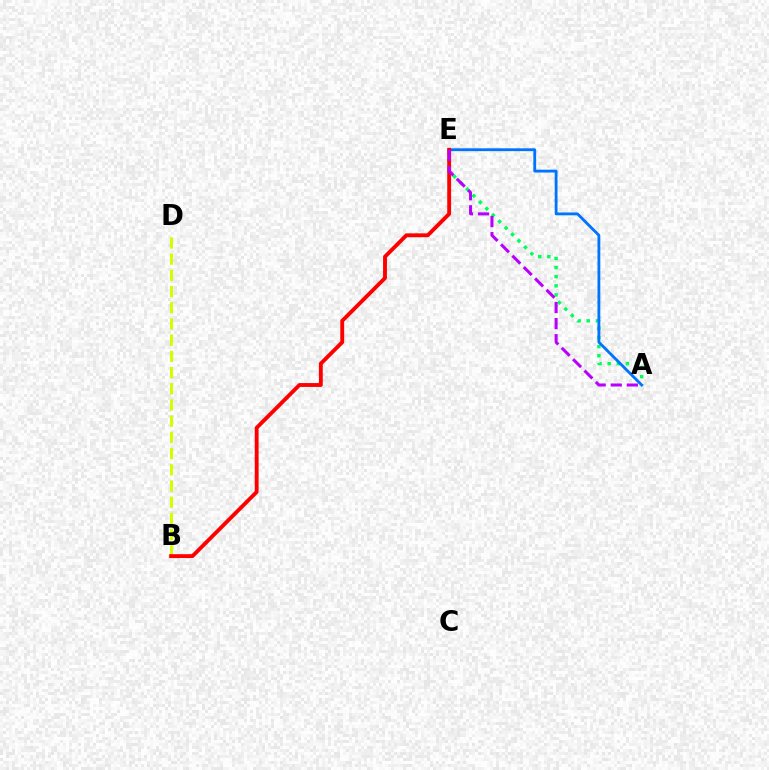{('A', 'E'): [{'color': '#00ff5c', 'line_style': 'dotted', 'thickness': 2.47}, {'color': '#0074ff', 'line_style': 'solid', 'thickness': 2.04}, {'color': '#b900ff', 'line_style': 'dashed', 'thickness': 2.18}], ('B', 'D'): [{'color': '#d1ff00', 'line_style': 'dashed', 'thickness': 2.2}], ('B', 'E'): [{'color': '#ff0000', 'line_style': 'solid', 'thickness': 2.78}]}